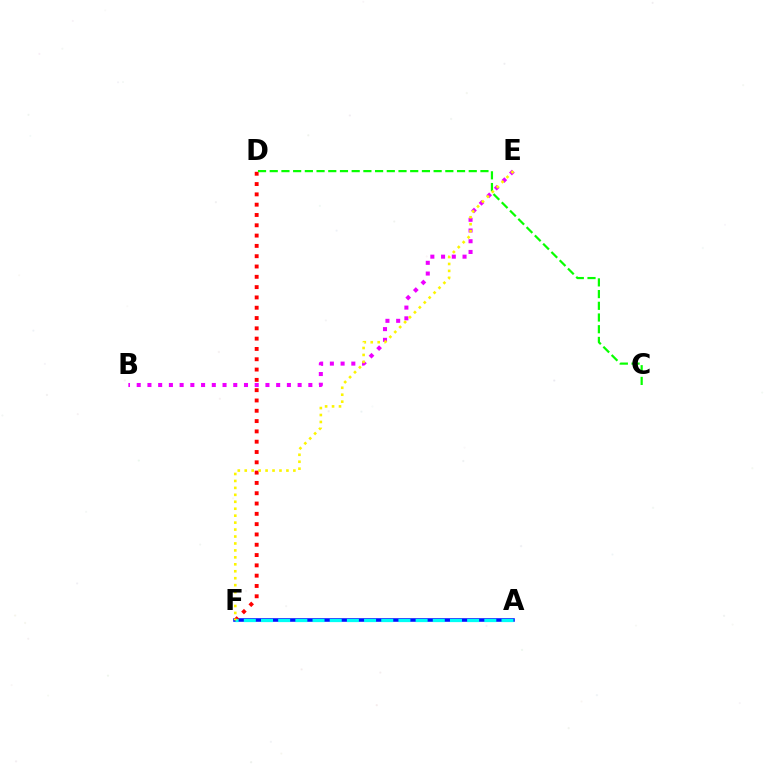{('A', 'F'): [{'color': '#0010ff', 'line_style': 'solid', 'thickness': 2.57}, {'color': '#00fff6', 'line_style': 'dashed', 'thickness': 2.33}], ('B', 'E'): [{'color': '#ee00ff', 'line_style': 'dotted', 'thickness': 2.91}], ('D', 'F'): [{'color': '#ff0000', 'line_style': 'dotted', 'thickness': 2.8}], ('C', 'D'): [{'color': '#08ff00', 'line_style': 'dashed', 'thickness': 1.59}], ('E', 'F'): [{'color': '#fcf500', 'line_style': 'dotted', 'thickness': 1.89}]}